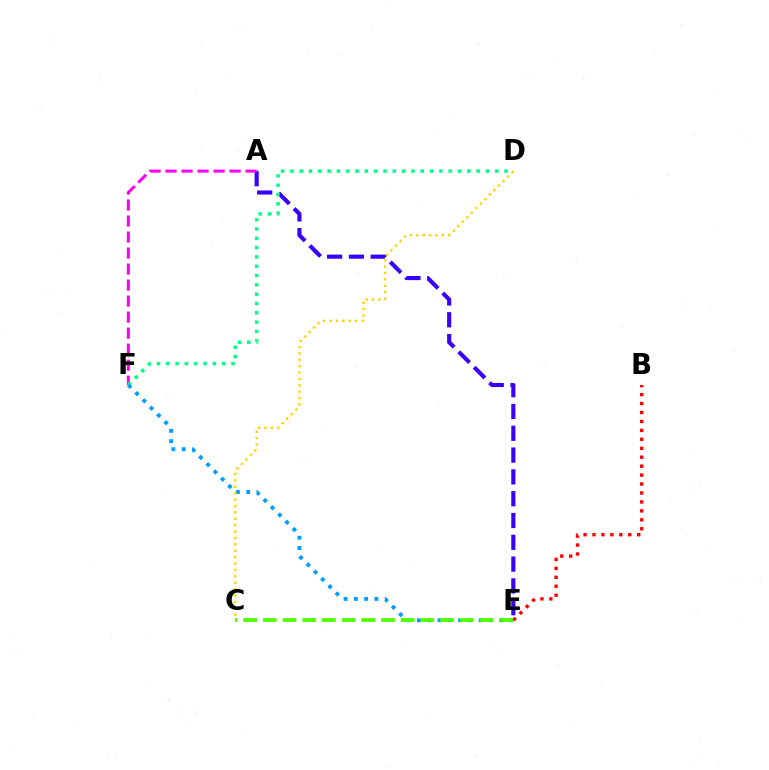{('A', 'E'): [{'color': '#3700ff', 'line_style': 'dashed', 'thickness': 2.96}], ('A', 'F'): [{'color': '#ff00ed', 'line_style': 'dashed', 'thickness': 2.18}], ('D', 'F'): [{'color': '#00ff86', 'line_style': 'dotted', 'thickness': 2.53}], ('E', 'F'): [{'color': '#009eff', 'line_style': 'dotted', 'thickness': 2.79}], ('B', 'E'): [{'color': '#ff0000', 'line_style': 'dotted', 'thickness': 2.43}], ('C', 'D'): [{'color': '#ffd500', 'line_style': 'dotted', 'thickness': 1.74}], ('C', 'E'): [{'color': '#4fff00', 'line_style': 'dashed', 'thickness': 2.68}]}